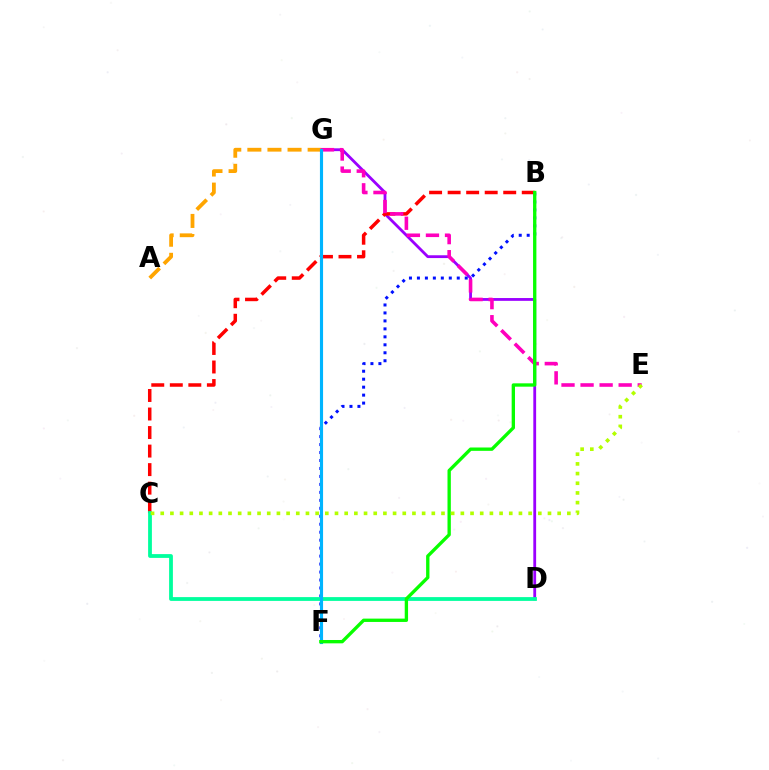{('D', 'G'): [{'color': '#9b00ff', 'line_style': 'solid', 'thickness': 2.02}], ('A', 'G'): [{'color': '#ffa500', 'line_style': 'dashed', 'thickness': 2.73}], ('B', 'C'): [{'color': '#ff0000', 'line_style': 'dashed', 'thickness': 2.52}], ('E', 'G'): [{'color': '#ff00bd', 'line_style': 'dashed', 'thickness': 2.59}], ('B', 'F'): [{'color': '#0010ff', 'line_style': 'dotted', 'thickness': 2.16}, {'color': '#08ff00', 'line_style': 'solid', 'thickness': 2.4}], ('C', 'D'): [{'color': '#00ff9d', 'line_style': 'solid', 'thickness': 2.73}], ('F', 'G'): [{'color': '#00b5ff', 'line_style': 'solid', 'thickness': 2.25}], ('C', 'E'): [{'color': '#b3ff00', 'line_style': 'dotted', 'thickness': 2.63}]}